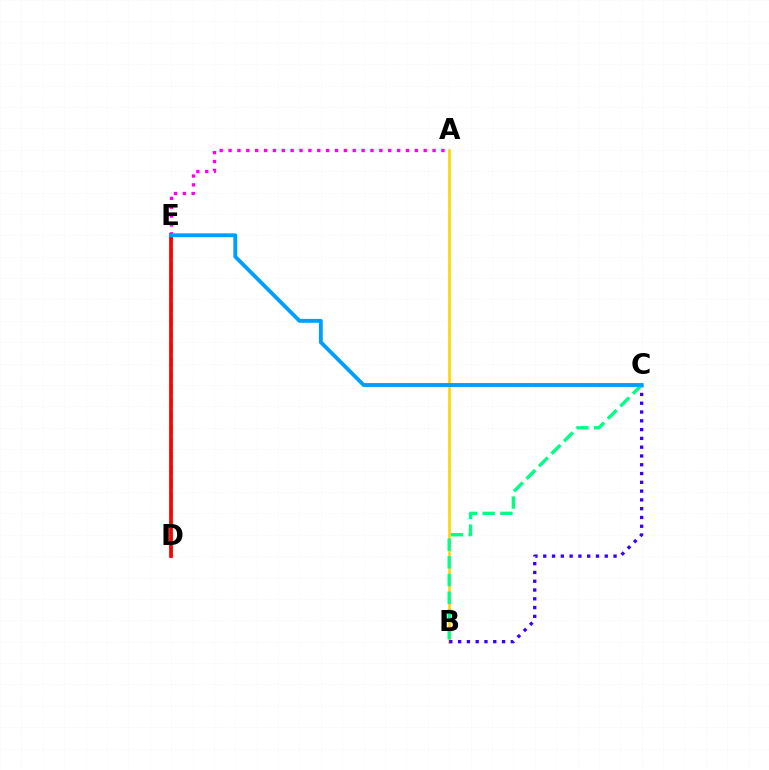{('A', 'B'): [{'color': '#ffd500', 'line_style': 'solid', 'thickness': 1.89}], ('B', 'C'): [{'color': '#3700ff', 'line_style': 'dotted', 'thickness': 2.39}, {'color': '#00ff86', 'line_style': 'dashed', 'thickness': 2.41}], ('D', 'E'): [{'color': '#4fff00', 'line_style': 'dashed', 'thickness': 1.84}, {'color': '#ff0000', 'line_style': 'solid', 'thickness': 2.69}], ('A', 'E'): [{'color': '#ff00ed', 'line_style': 'dotted', 'thickness': 2.41}], ('C', 'E'): [{'color': '#009eff', 'line_style': 'solid', 'thickness': 2.78}]}